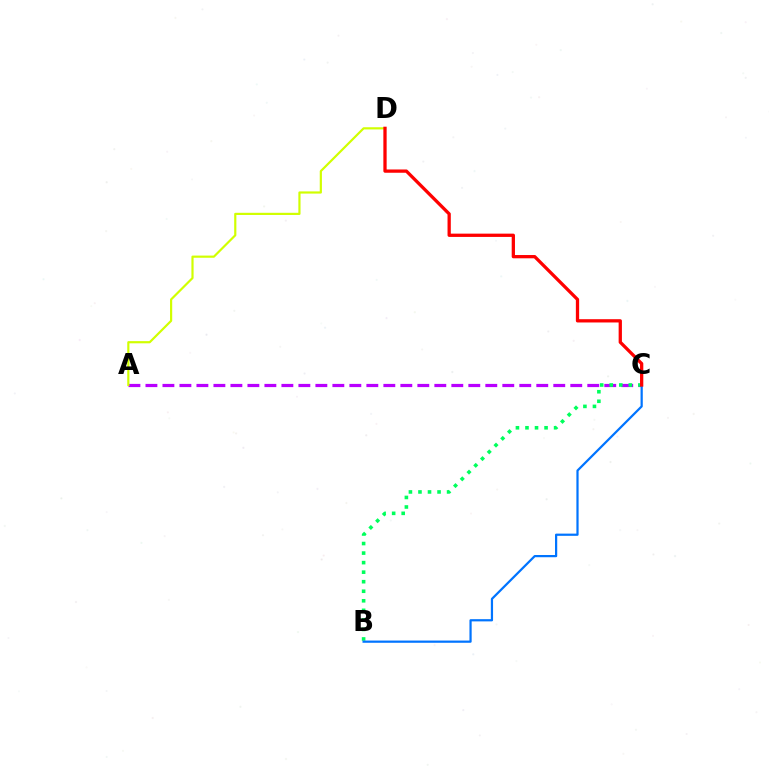{('A', 'C'): [{'color': '#b900ff', 'line_style': 'dashed', 'thickness': 2.31}], ('A', 'D'): [{'color': '#d1ff00', 'line_style': 'solid', 'thickness': 1.57}], ('B', 'C'): [{'color': '#00ff5c', 'line_style': 'dotted', 'thickness': 2.59}, {'color': '#0074ff', 'line_style': 'solid', 'thickness': 1.6}], ('C', 'D'): [{'color': '#ff0000', 'line_style': 'solid', 'thickness': 2.36}]}